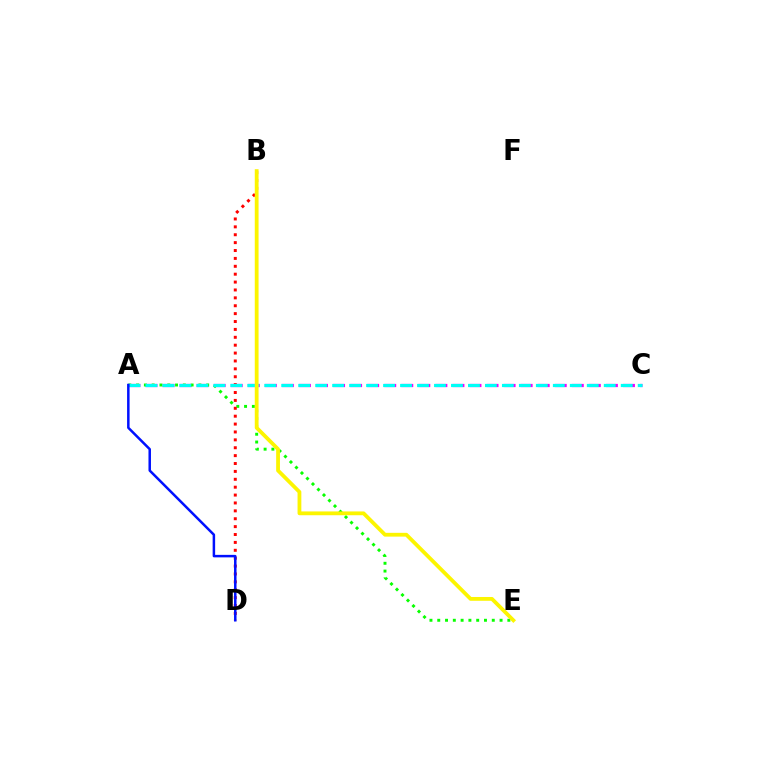{('A', 'C'): [{'color': '#ee00ff', 'line_style': 'dashed', 'thickness': 2.32}, {'color': '#00fff6', 'line_style': 'dashed', 'thickness': 2.31}], ('A', 'E'): [{'color': '#08ff00', 'line_style': 'dotted', 'thickness': 2.12}], ('B', 'D'): [{'color': '#ff0000', 'line_style': 'dotted', 'thickness': 2.14}], ('B', 'E'): [{'color': '#fcf500', 'line_style': 'solid', 'thickness': 2.73}], ('A', 'D'): [{'color': '#0010ff', 'line_style': 'solid', 'thickness': 1.8}]}